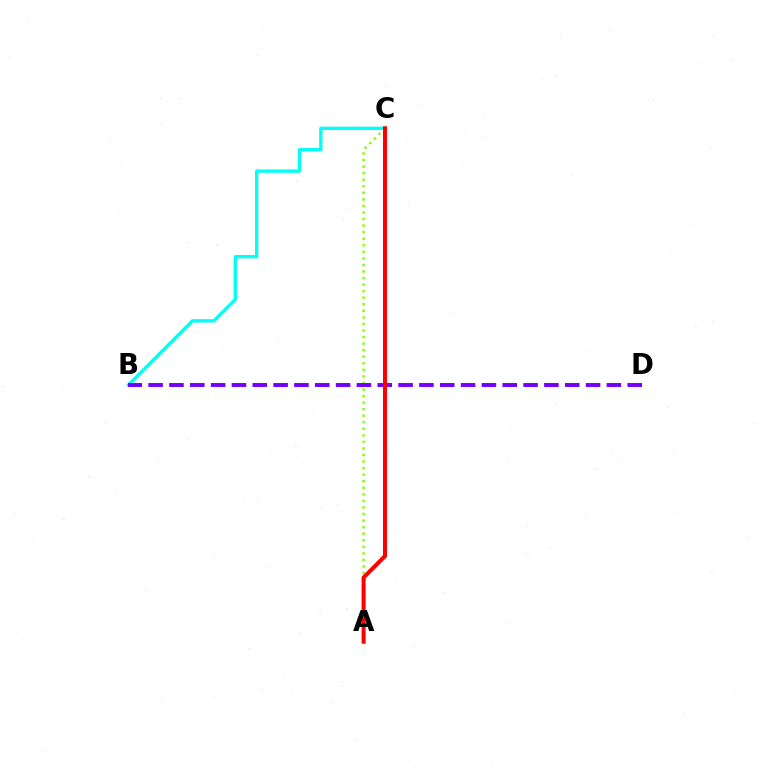{('A', 'C'): [{'color': '#84ff00', 'line_style': 'dotted', 'thickness': 1.78}, {'color': '#ff0000', 'line_style': 'solid', 'thickness': 2.92}], ('B', 'C'): [{'color': '#00fff6', 'line_style': 'solid', 'thickness': 2.39}], ('B', 'D'): [{'color': '#7200ff', 'line_style': 'dashed', 'thickness': 2.83}]}